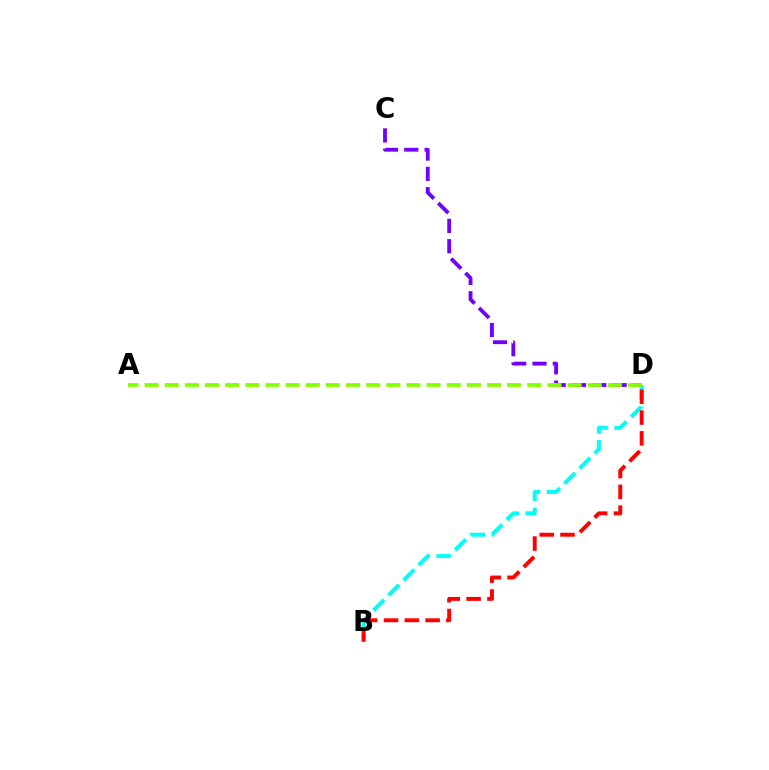{('B', 'D'): [{'color': '#00fff6', 'line_style': 'dashed', 'thickness': 2.9}, {'color': '#ff0000', 'line_style': 'dashed', 'thickness': 2.82}], ('C', 'D'): [{'color': '#7200ff', 'line_style': 'dashed', 'thickness': 2.76}], ('A', 'D'): [{'color': '#84ff00', 'line_style': 'dashed', 'thickness': 2.74}]}